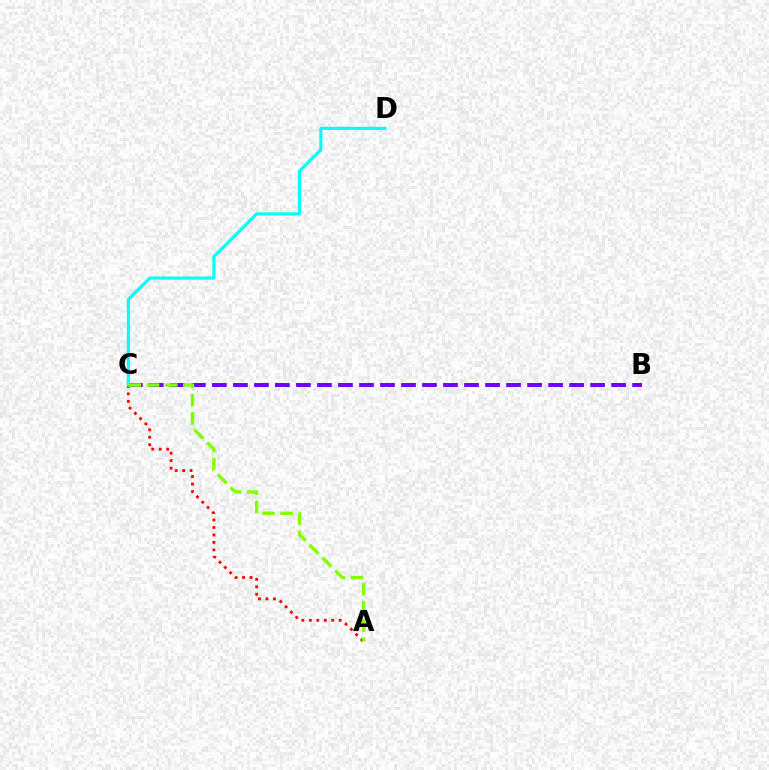{('B', 'C'): [{'color': '#7200ff', 'line_style': 'dashed', 'thickness': 2.85}], ('A', 'C'): [{'color': '#ff0000', 'line_style': 'dotted', 'thickness': 2.03}, {'color': '#84ff00', 'line_style': 'dashed', 'thickness': 2.48}], ('C', 'D'): [{'color': '#00fff6', 'line_style': 'solid', 'thickness': 2.22}]}